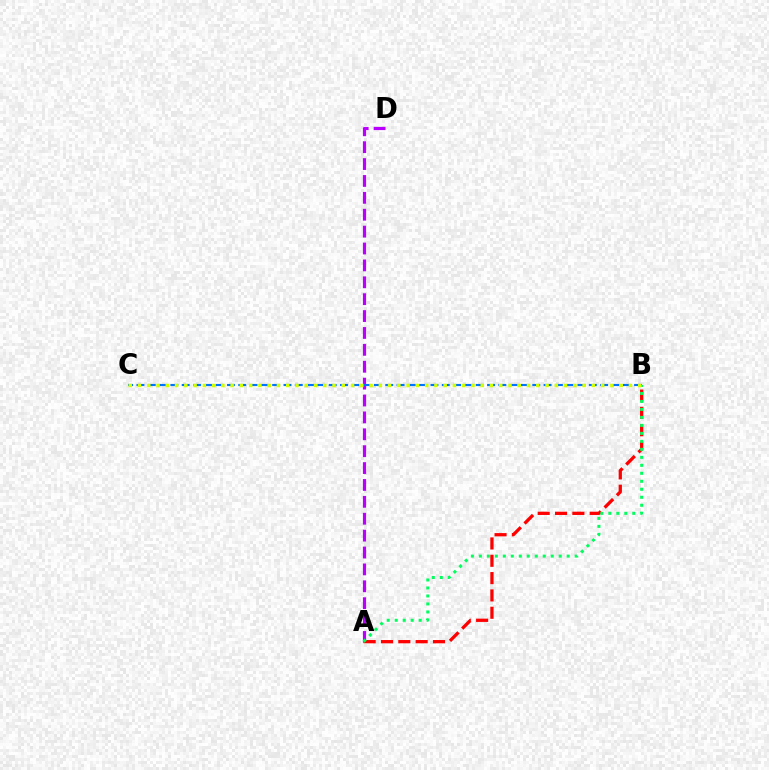{('A', 'D'): [{'color': '#b900ff', 'line_style': 'dashed', 'thickness': 2.29}], ('A', 'B'): [{'color': '#ff0000', 'line_style': 'dashed', 'thickness': 2.35}, {'color': '#00ff5c', 'line_style': 'dotted', 'thickness': 2.17}], ('B', 'C'): [{'color': '#0074ff', 'line_style': 'dashed', 'thickness': 1.54}, {'color': '#d1ff00', 'line_style': 'dotted', 'thickness': 2.52}]}